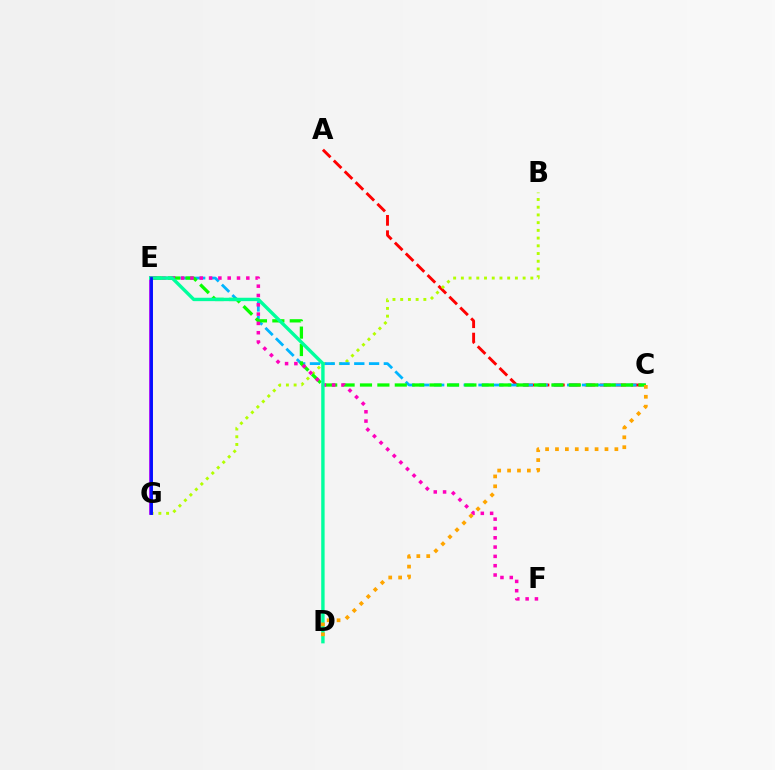{('A', 'C'): [{'color': '#ff0000', 'line_style': 'dashed', 'thickness': 2.09}], ('B', 'G'): [{'color': '#b3ff00', 'line_style': 'dotted', 'thickness': 2.1}], ('C', 'E'): [{'color': '#00b5ff', 'line_style': 'dashed', 'thickness': 2.01}, {'color': '#08ff00', 'line_style': 'dashed', 'thickness': 2.36}], ('E', 'G'): [{'color': '#9b00ff', 'line_style': 'solid', 'thickness': 2.7}, {'color': '#0010ff', 'line_style': 'solid', 'thickness': 2.0}], ('E', 'F'): [{'color': '#ff00bd', 'line_style': 'dotted', 'thickness': 2.53}], ('D', 'E'): [{'color': '#00ff9d', 'line_style': 'solid', 'thickness': 2.44}], ('C', 'D'): [{'color': '#ffa500', 'line_style': 'dotted', 'thickness': 2.69}]}